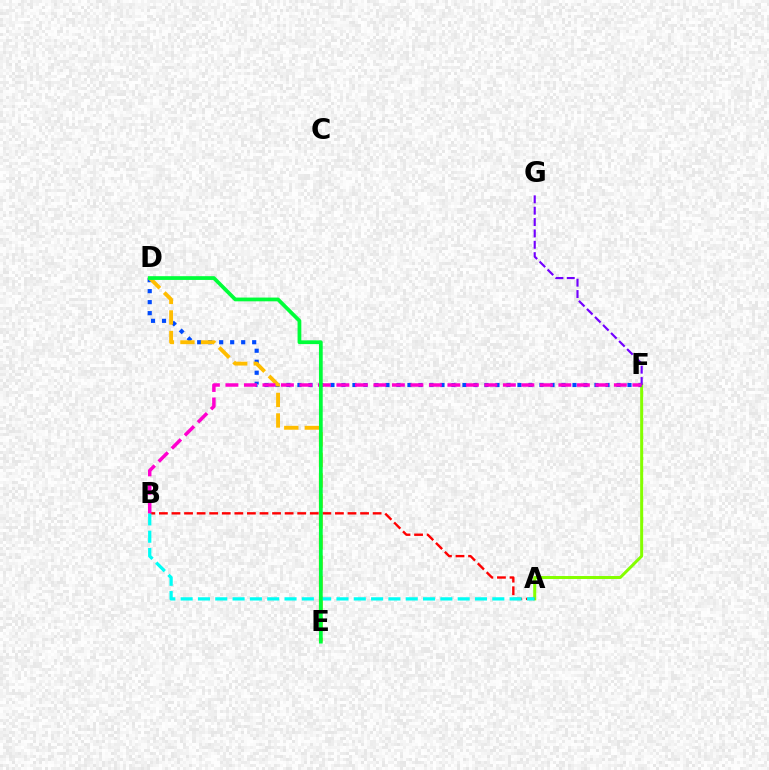{('A', 'F'): [{'color': '#84ff00', 'line_style': 'solid', 'thickness': 2.16}], ('F', 'G'): [{'color': '#7200ff', 'line_style': 'dashed', 'thickness': 1.54}], ('D', 'F'): [{'color': '#004bff', 'line_style': 'dotted', 'thickness': 2.99}], ('D', 'E'): [{'color': '#ffbd00', 'line_style': 'dashed', 'thickness': 2.79}, {'color': '#00ff39', 'line_style': 'solid', 'thickness': 2.7}], ('A', 'B'): [{'color': '#ff0000', 'line_style': 'dashed', 'thickness': 1.71}, {'color': '#00fff6', 'line_style': 'dashed', 'thickness': 2.35}], ('B', 'F'): [{'color': '#ff00cf', 'line_style': 'dashed', 'thickness': 2.51}]}